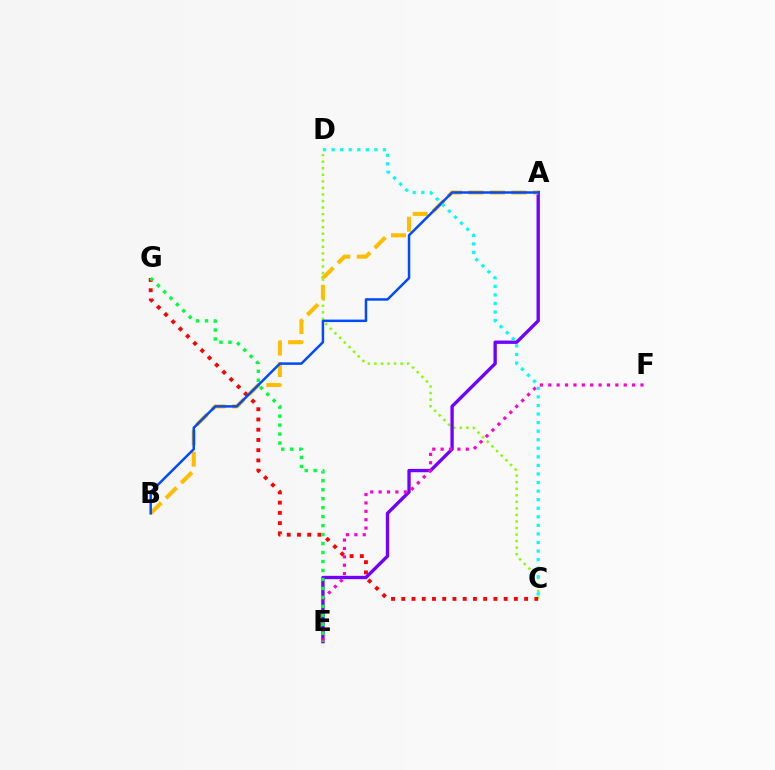{('C', 'D'): [{'color': '#84ff00', 'line_style': 'dotted', 'thickness': 1.78}, {'color': '#00fff6', 'line_style': 'dotted', 'thickness': 2.33}], ('C', 'G'): [{'color': '#ff0000', 'line_style': 'dotted', 'thickness': 2.78}], ('A', 'E'): [{'color': '#7200ff', 'line_style': 'solid', 'thickness': 2.4}], ('E', 'F'): [{'color': '#ff00cf', 'line_style': 'dotted', 'thickness': 2.28}], ('A', 'B'): [{'color': '#ffbd00', 'line_style': 'dashed', 'thickness': 2.92}, {'color': '#004bff', 'line_style': 'solid', 'thickness': 1.79}], ('E', 'G'): [{'color': '#00ff39', 'line_style': 'dotted', 'thickness': 2.44}]}